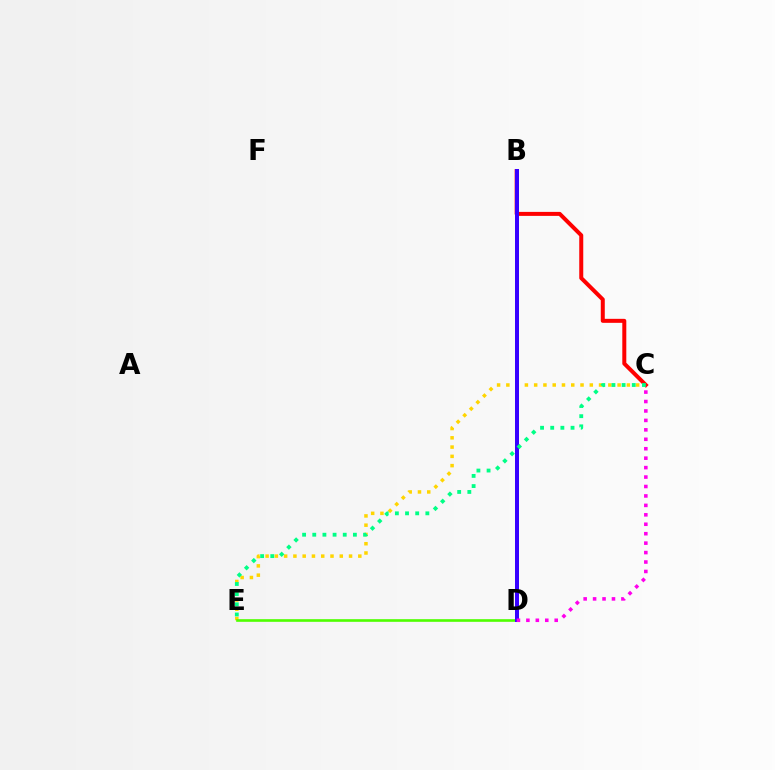{('B', 'D'): [{'color': '#009eff', 'line_style': 'solid', 'thickness': 1.89}, {'color': '#3700ff', 'line_style': 'solid', 'thickness': 2.87}], ('C', 'E'): [{'color': '#ffd500', 'line_style': 'dotted', 'thickness': 2.52}, {'color': '#00ff86', 'line_style': 'dotted', 'thickness': 2.76}], ('B', 'C'): [{'color': '#ff0000', 'line_style': 'solid', 'thickness': 2.88}], ('D', 'E'): [{'color': '#4fff00', 'line_style': 'solid', 'thickness': 1.9}], ('C', 'D'): [{'color': '#ff00ed', 'line_style': 'dotted', 'thickness': 2.57}]}